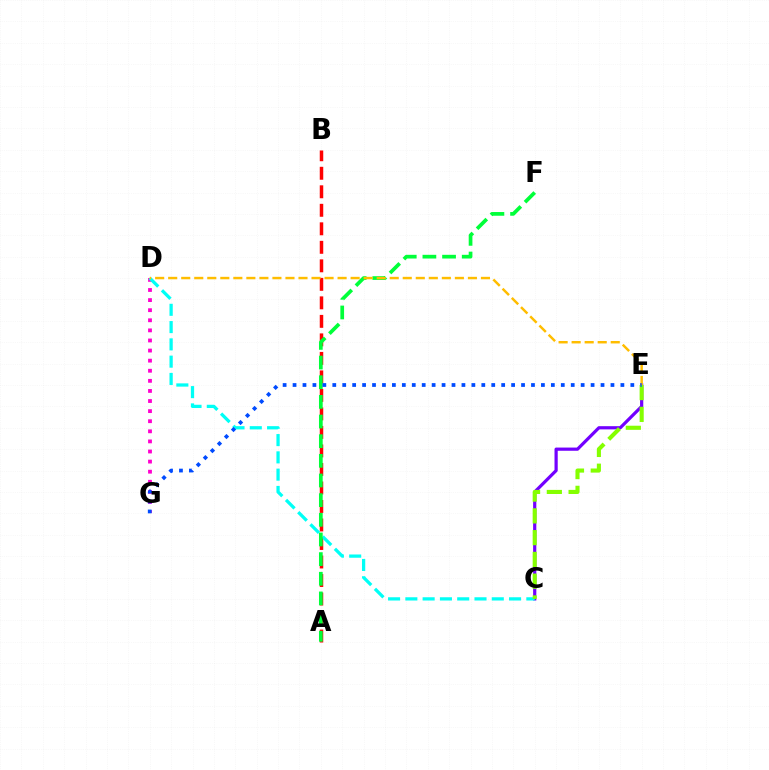{('A', 'B'): [{'color': '#ff0000', 'line_style': 'dashed', 'thickness': 2.51}], ('D', 'G'): [{'color': '#ff00cf', 'line_style': 'dotted', 'thickness': 2.74}], ('C', 'E'): [{'color': '#7200ff', 'line_style': 'solid', 'thickness': 2.31}, {'color': '#84ff00', 'line_style': 'dashed', 'thickness': 2.96}], ('C', 'D'): [{'color': '#00fff6', 'line_style': 'dashed', 'thickness': 2.35}], ('A', 'F'): [{'color': '#00ff39', 'line_style': 'dashed', 'thickness': 2.67}], ('D', 'E'): [{'color': '#ffbd00', 'line_style': 'dashed', 'thickness': 1.77}], ('E', 'G'): [{'color': '#004bff', 'line_style': 'dotted', 'thickness': 2.7}]}